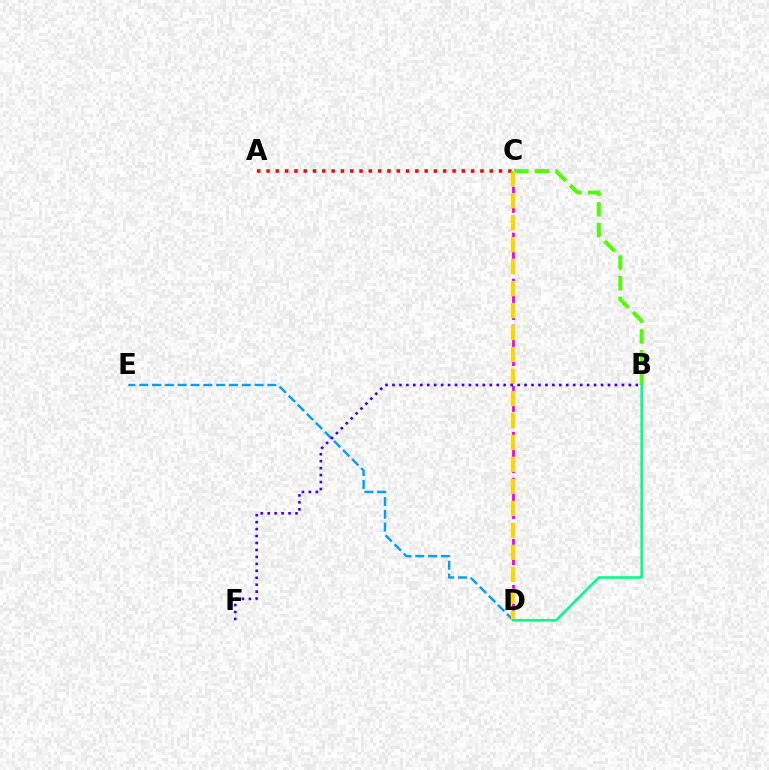{('B', 'C'): [{'color': '#4fff00', 'line_style': 'dashed', 'thickness': 2.81}], ('C', 'D'): [{'color': '#ff00ed', 'line_style': 'dashed', 'thickness': 2.08}, {'color': '#ffd500', 'line_style': 'dashed', 'thickness': 2.99}], ('D', 'E'): [{'color': '#009eff', 'line_style': 'dashed', 'thickness': 1.74}], ('A', 'C'): [{'color': '#ff0000', 'line_style': 'dotted', 'thickness': 2.53}], ('B', 'D'): [{'color': '#00ff86', 'line_style': 'solid', 'thickness': 1.85}], ('B', 'F'): [{'color': '#3700ff', 'line_style': 'dotted', 'thickness': 1.89}]}